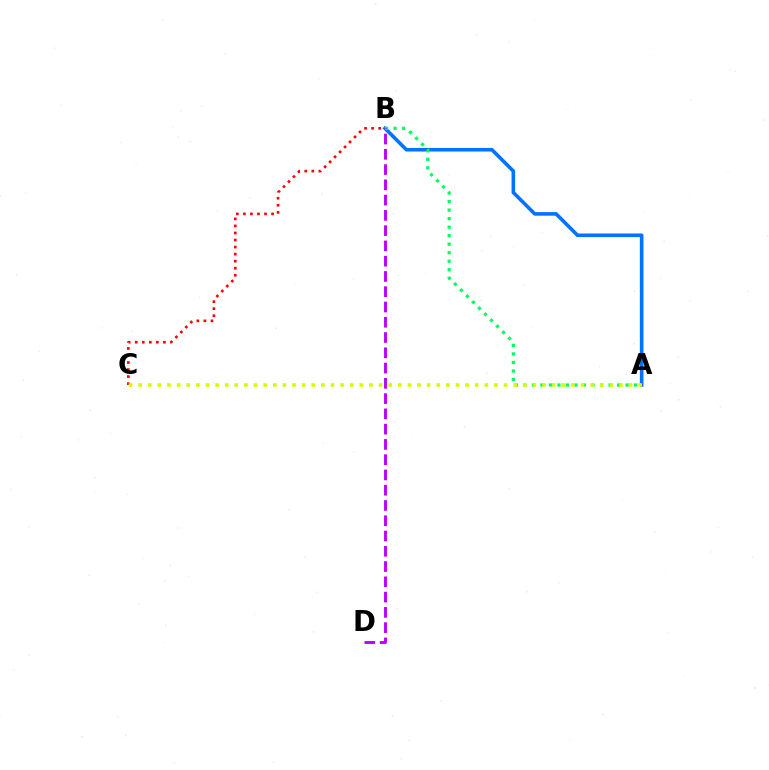{('A', 'B'): [{'color': '#0074ff', 'line_style': 'solid', 'thickness': 2.6}, {'color': '#00ff5c', 'line_style': 'dotted', 'thickness': 2.31}], ('B', 'C'): [{'color': '#ff0000', 'line_style': 'dotted', 'thickness': 1.91}], ('B', 'D'): [{'color': '#b900ff', 'line_style': 'dashed', 'thickness': 2.07}], ('A', 'C'): [{'color': '#d1ff00', 'line_style': 'dotted', 'thickness': 2.61}]}